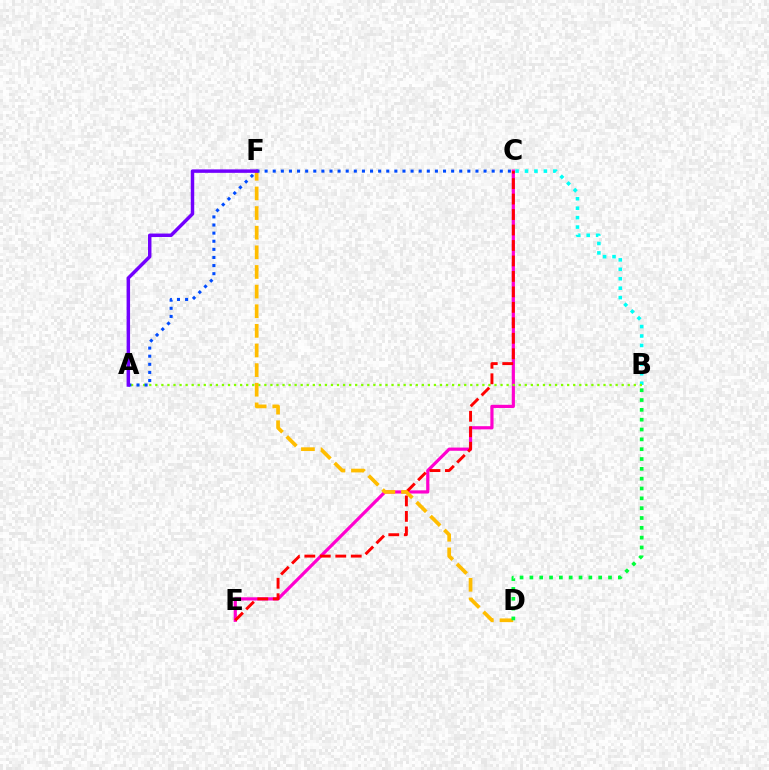{('B', 'C'): [{'color': '#00fff6', 'line_style': 'dotted', 'thickness': 2.57}], ('C', 'E'): [{'color': '#ff00cf', 'line_style': 'solid', 'thickness': 2.3}, {'color': '#ff0000', 'line_style': 'dashed', 'thickness': 2.1}], ('A', 'B'): [{'color': '#84ff00', 'line_style': 'dotted', 'thickness': 1.65}], ('D', 'F'): [{'color': '#ffbd00', 'line_style': 'dashed', 'thickness': 2.67}], ('B', 'D'): [{'color': '#00ff39', 'line_style': 'dotted', 'thickness': 2.67}], ('A', 'C'): [{'color': '#004bff', 'line_style': 'dotted', 'thickness': 2.2}], ('A', 'F'): [{'color': '#7200ff', 'line_style': 'solid', 'thickness': 2.49}]}